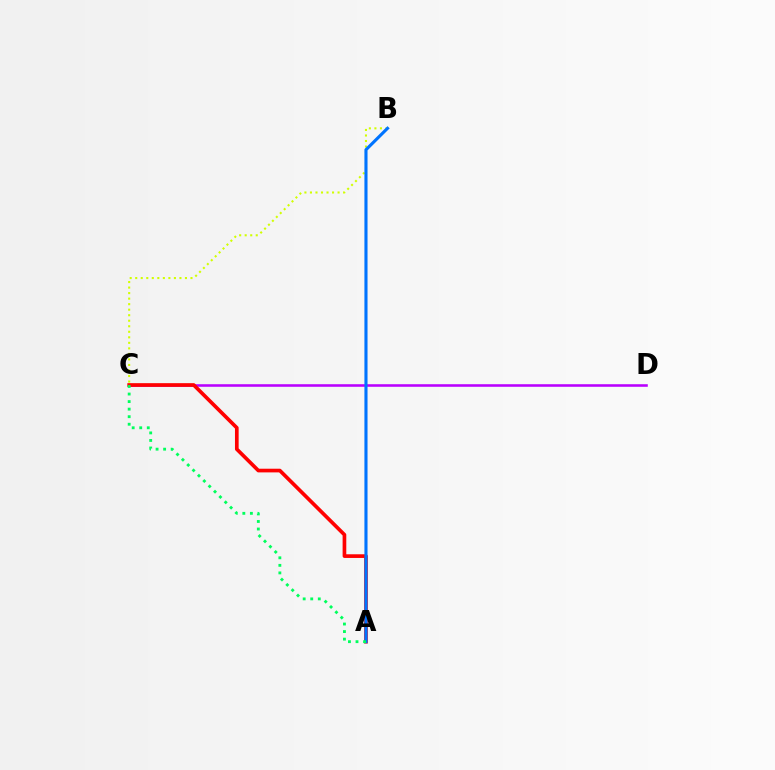{('B', 'C'): [{'color': '#d1ff00', 'line_style': 'dotted', 'thickness': 1.5}], ('C', 'D'): [{'color': '#b900ff', 'line_style': 'solid', 'thickness': 1.85}], ('A', 'C'): [{'color': '#ff0000', 'line_style': 'solid', 'thickness': 2.64}, {'color': '#00ff5c', 'line_style': 'dotted', 'thickness': 2.05}], ('A', 'B'): [{'color': '#0074ff', 'line_style': 'solid', 'thickness': 2.24}]}